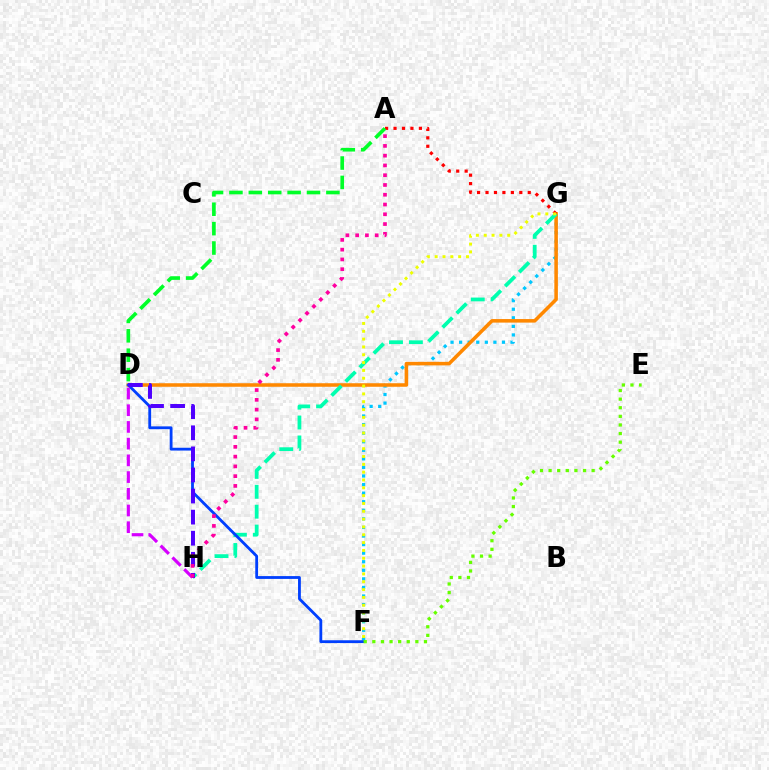{('F', 'G'): [{'color': '#00c7ff', 'line_style': 'dotted', 'thickness': 2.33}, {'color': '#eeff00', 'line_style': 'dotted', 'thickness': 2.13}], ('D', 'G'): [{'color': '#ff8800', 'line_style': 'solid', 'thickness': 2.55}], ('A', 'G'): [{'color': '#ff0000', 'line_style': 'dotted', 'thickness': 2.3}], ('G', 'H'): [{'color': '#00ffaf', 'line_style': 'dashed', 'thickness': 2.7}], ('D', 'F'): [{'color': '#003fff', 'line_style': 'solid', 'thickness': 2.02}], ('E', 'F'): [{'color': '#66ff00', 'line_style': 'dotted', 'thickness': 2.34}], ('D', 'H'): [{'color': '#4f00ff', 'line_style': 'dashed', 'thickness': 2.86}, {'color': '#d600ff', 'line_style': 'dashed', 'thickness': 2.27}], ('A', 'D'): [{'color': '#00ff27', 'line_style': 'dashed', 'thickness': 2.63}], ('A', 'H'): [{'color': '#ff00a0', 'line_style': 'dotted', 'thickness': 2.65}]}